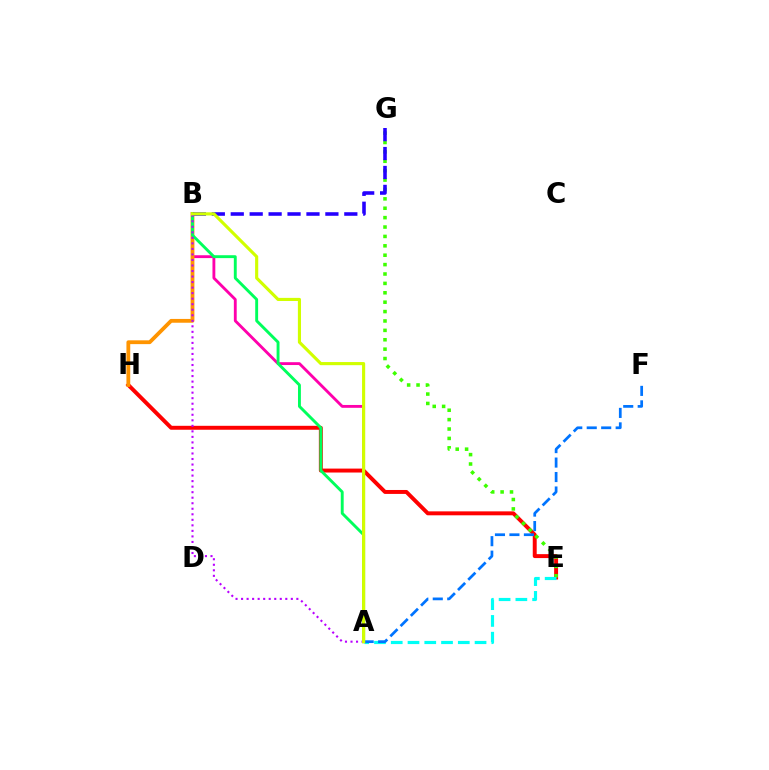{('E', 'H'): [{'color': '#ff0000', 'line_style': 'solid', 'thickness': 2.84}], ('A', 'B'): [{'color': '#ff00ac', 'line_style': 'solid', 'thickness': 2.05}, {'color': '#00ff5c', 'line_style': 'solid', 'thickness': 2.09}, {'color': '#b900ff', 'line_style': 'dotted', 'thickness': 1.5}, {'color': '#d1ff00', 'line_style': 'solid', 'thickness': 2.25}], ('E', 'G'): [{'color': '#3dff00', 'line_style': 'dotted', 'thickness': 2.55}], ('B', 'H'): [{'color': '#ff9400', 'line_style': 'solid', 'thickness': 2.74}], ('A', 'E'): [{'color': '#00fff6', 'line_style': 'dashed', 'thickness': 2.28}], ('A', 'F'): [{'color': '#0074ff', 'line_style': 'dashed', 'thickness': 1.97}], ('B', 'G'): [{'color': '#2500ff', 'line_style': 'dashed', 'thickness': 2.57}]}